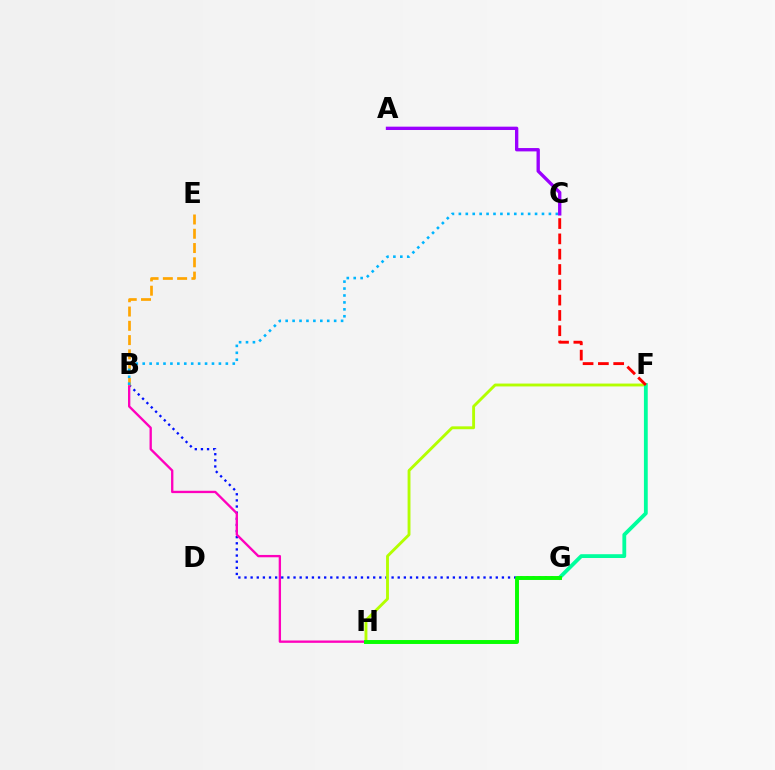{('B', 'G'): [{'color': '#0010ff', 'line_style': 'dotted', 'thickness': 1.67}], ('B', 'H'): [{'color': '#ff00bd', 'line_style': 'solid', 'thickness': 1.68}], ('B', 'E'): [{'color': '#ffa500', 'line_style': 'dashed', 'thickness': 1.94}], ('F', 'H'): [{'color': '#b3ff00', 'line_style': 'solid', 'thickness': 2.07}], ('B', 'C'): [{'color': '#00b5ff', 'line_style': 'dotted', 'thickness': 1.88}], ('F', 'G'): [{'color': '#00ff9d', 'line_style': 'solid', 'thickness': 2.74}], ('G', 'H'): [{'color': '#08ff00', 'line_style': 'solid', 'thickness': 2.83}], ('C', 'F'): [{'color': '#ff0000', 'line_style': 'dashed', 'thickness': 2.08}], ('A', 'C'): [{'color': '#9b00ff', 'line_style': 'solid', 'thickness': 2.41}]}